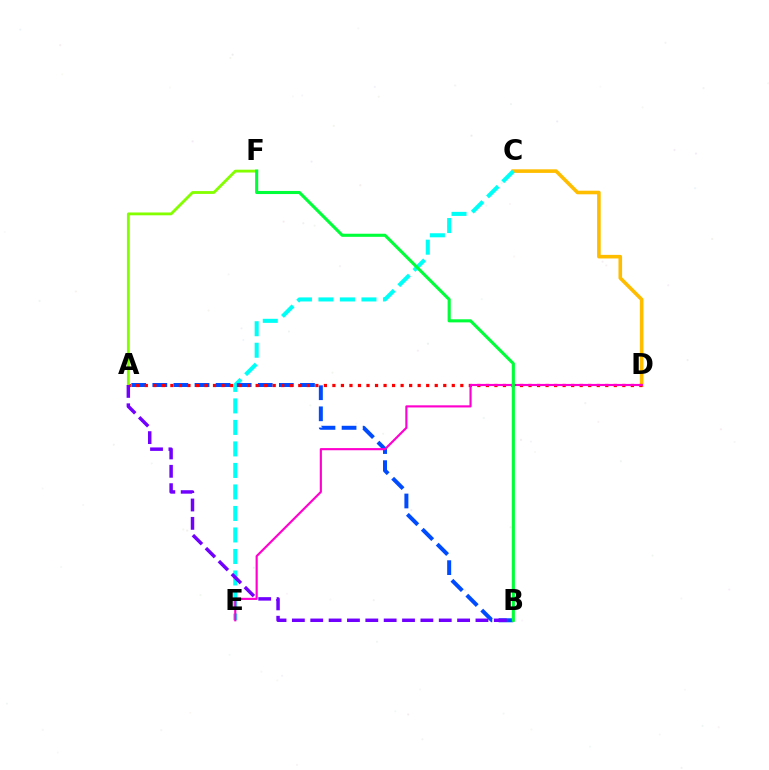{('C', 'D'): [{'color': '#ffbd00', 'line_style': 'solid', 'thickness': 2.59}], ('C', 'E'): [{'color': '#00fff6', 'line_style': 'dashed', 'thickness': 2.92}], ('A', 'B'): [{'color': '#004bff', 'line_style': 'dashed', 'thickness': 2.87}, {'color': '#7200ff', 'line_style': 'dashed', 'thickness': 2.49}], ('A', 'D'): [{'color': '#ff0000', 'line_style': 'dotted', 'thickness': 2.32}], ('A', 'F'): [{'color': '#84ff00', 'line_style': 'solid', 'thickness': 2.03}], ('D', 'E'): [{'color': '#ff00cf', 'line_style': 'solid', 'thickness': 1.55}], ('B', 'F'): [{'color': '#00ff39', 'line_style': 'solid', 'thickness': 2.23}]}